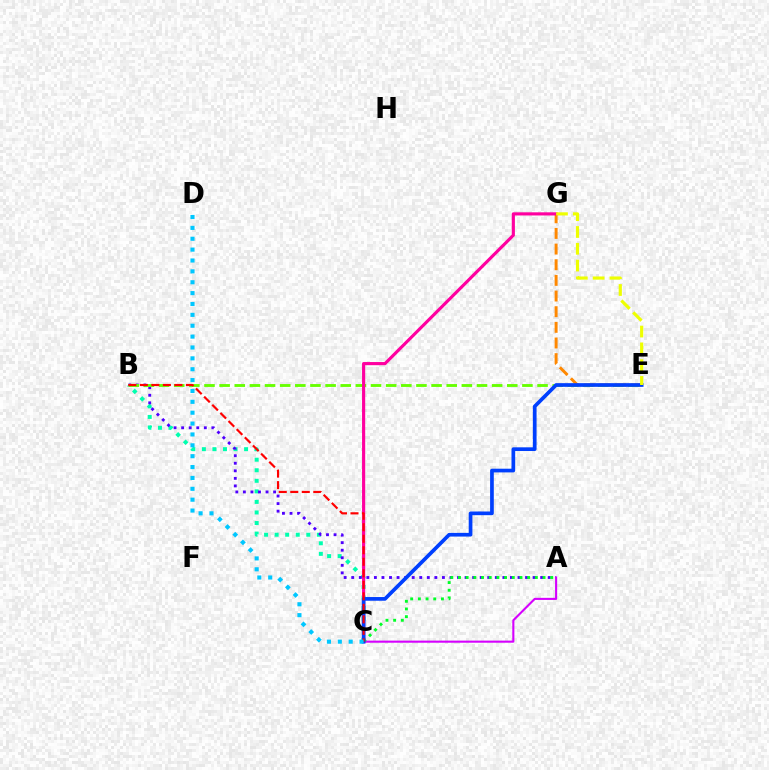{('E', 'G'): [{'color': '#ff8800', 'line_style': 'dashed', 'thickness': 2.13}, {'color': '#eeff00', 'line_style': 'dashed', 'thickness': 2.28}], ('B', 'C'): [{'color': '#00ffaf', 'line_style': 'dotted', 'thickness': 2.87}, {'color': '#ff0000', 'line_style': 'dashed', 'thickness': 1.56}], ('A', 'B'): [{'color': '#4f00ff', 'line_style': 'dotted', 'thickness': 2.05}], ('A', 'C'): [{'color': '#d600ff', 'line_style': 'solid', 'thickness': 1.51}, {'color': '#00ff27', 'line_style': 'dotted', 'thickness': 2.09}], ('B', 'E'): [{'color': '#66ff00', 'line_style': 'dashed', 'thickness': 2.06}], ('C', 'G'): [{'color': '#ff00a0', 'line_style': 'solid', 'thickness': 2.27}], ('C', 'E'): [{'color': '#003fff', 'line_style': 'solid', 'thickness': 2.66}], ('C', 'D'): [{'color': '#00c7ff', 'line_style': 'dotted', 'thickness': 2.95}]}